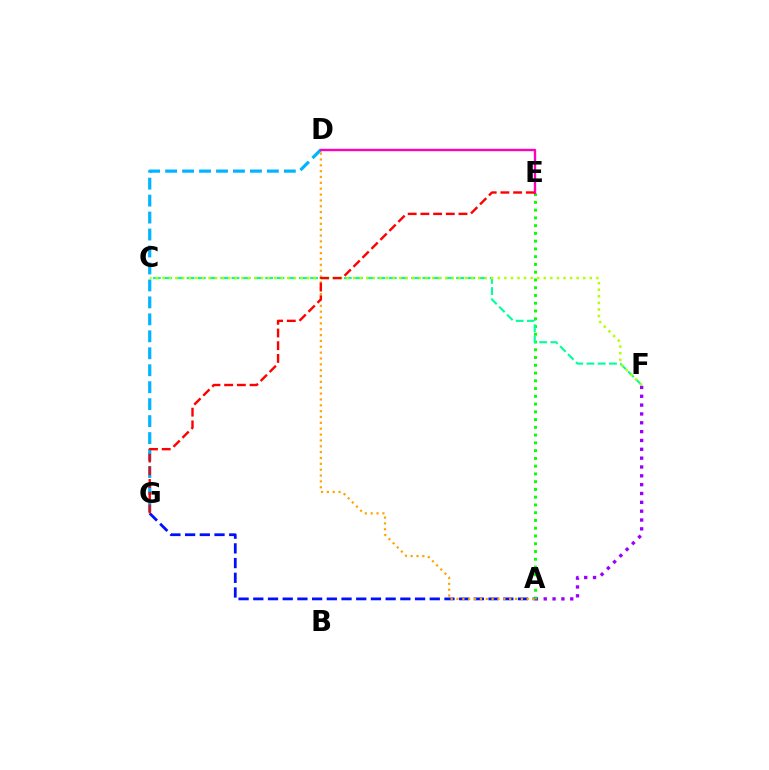{('D', 'G'): [{'color': '#00b5ff', 'line_style': 'dashed', 'thickness': 2.3}], ('A', 'F'): [{'color': '#9b00ff', 'line_style': 'dotted', 'thickness': 2.4}], ('A', 'E'): [{'color': '#08ff00', 'line_style': 'dotted', 'thickness': 2.11}], ('D', 'E'): [{'color': '#ff00bd', 'line_style': 'solid', 'thickness': 1.71}], ('A', 'G'): [{'color': '#0010ff', 'line_style': 'dashed', 'thickness': 2.0}], ('C', 'F'): [{'color': '#00ff9d', 'line_style': 'dashed', 'thickness': 1.53}, {'color': '#b3ff00', 'line_style': 'dotted', 'thickness': 1.79}], ('A', 'D'): [{'color': '#ffa500', 'line_style': 'dotted', 'thickness': 1.59}], ('E', 'G'): [{'color': '#ff0000', 'line_style': 'dashed', 'thickness': 1.72}]}